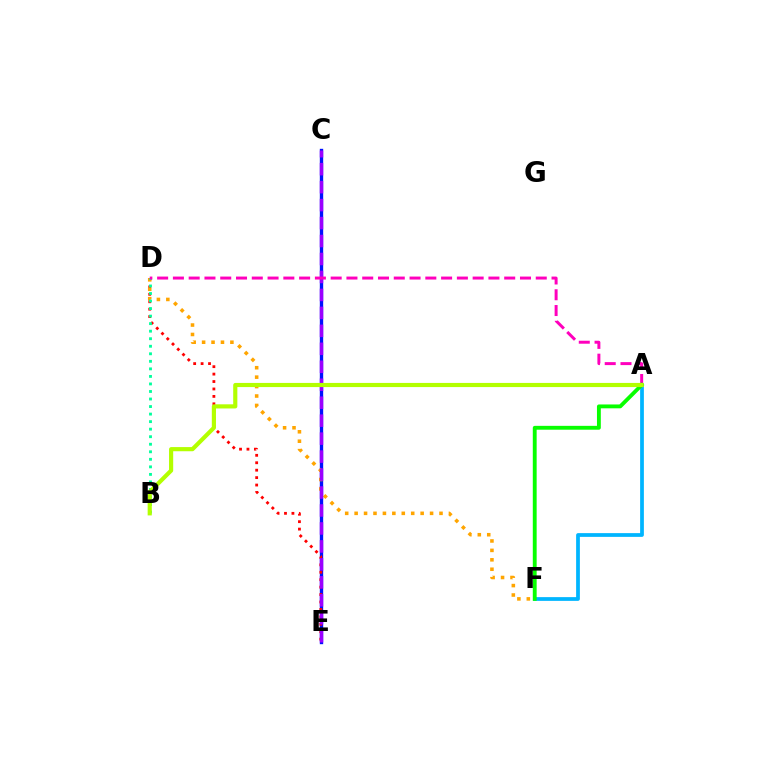{('C', 'E'): [{'color': '#0010ff', 'line_style': 'solid', 'thickness': 2.42}, {'color': '#9b00ff', 'line_style': 'dashed', 'thickness': 2.44}], ('D', 'E'): [{'color': '#ff0000', 'line_style': 'dotted', 'thickness': 2.02}], ('D', 'F'): [{'color': '#ffa500', 'line_style': 'dotted', 'thickness': 2.56}], ('B', 'D'): [{'color': '#00ff9d', 'line_style': 'dotted', 'thickness': 2.05}], ('A', 'D'): [{'color': '#ff00bd', 'line_style': 'dashed', 'thickness': 2.14}], ('A', 'F'): [{'color': '#00b5ff', 'line_style': 'solid', 'thickness': 2.7}, {'color': '#08ff00', 'line_style': 'solid', 'thickness': 2.78}], ('A', 'B'): [{'color': '#b3ff00', 'line_style': 'solid', 'thickness': 2.99}]}